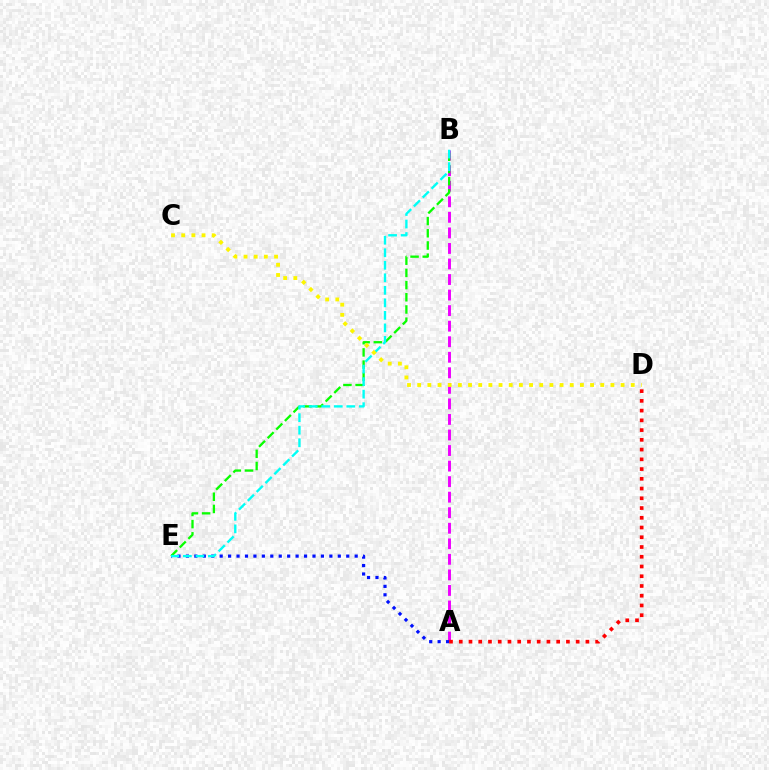{('A', 'B'): [{'color': '#ee00ff', 'line_style': 'dashed', 'thickness': 2.11}], ('A', 'E'): [{'color': '#0010ff', 'line_style': 'dotted', 'thickness': 2.29}], ('B', 'E'): [{'color': '#08ff00', 'line_style': 'dashed', 'thickness': 1.66}, {'color': '#00fff6', 'line_style': 'dashed', 'thickness': 1.7}], ('A', 'D'): [{'color': '#ff0000', 'line_style': 'dotted', 'thickness': 2.65}], ('C', 'D'): [{'color': '#fcf500', 'line_style': 'dotted', 'thickness': 2.76}]}